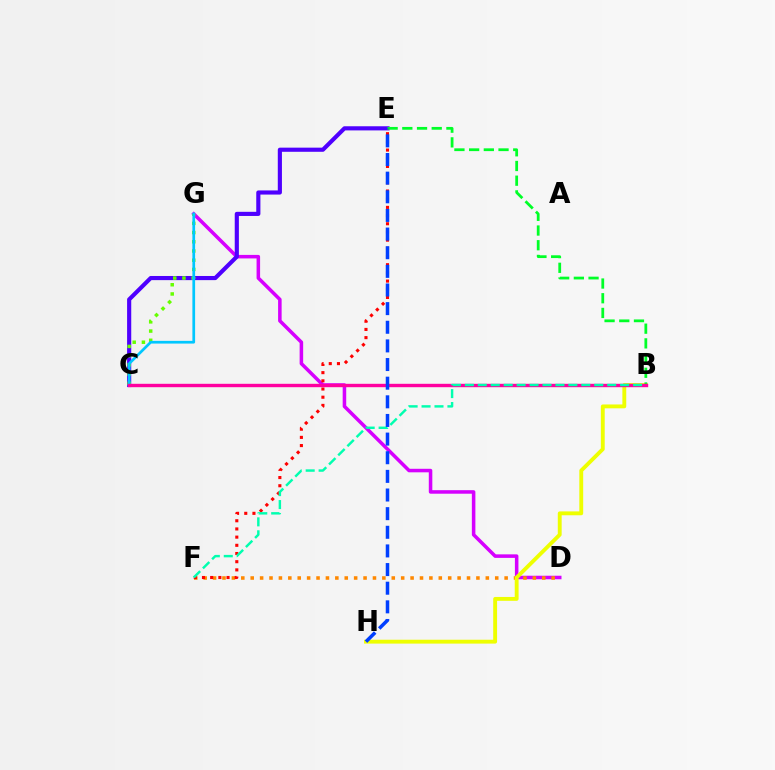{('D', 'G'): [{'color': '#d600ff', 'line_style': 'solid', 'thickness': 2.54}], ('D', 'F'): [{'color': '#ff8800', 'line_style': 'dotted', 'thickness': 2.56}], ('B', 'H'): [{'color': '#eeff00', 'line_style': 'solid', 'thickness': 2.78}], ('E', 'F'): [{'color': '#ff0000', 'line_style': 'dotted', 'thickness': 2.22}], ('C', 'E'): [{'color': '#4f00ff', 'line_style': 'solid', 'thickness': 2.98}], ('C', 'G'): [{'color': '#66ff00', 'line_style': 'dotted', 'thickness': 2.5}, {'color': '#00c7ff', 'line_style': 'solid', 'thickness': 1.95}], ('B', 'E'): [{'color': '#00ff27', 'line_style': 'dashed', 'thickness': 2.0}], ('B', 'C'): [{'color': '#ff00a0', 'line_style': 'solid', 'thickness': 2.44}], ('B', 'F'): [{'color': '#00ffaf', 'line_style': 'dashed', 'thickness': 1.76}], ('E', 'H'): [{'color': '#003fff', 'line_style': 'dashed', 'thickness': 2.53}]}